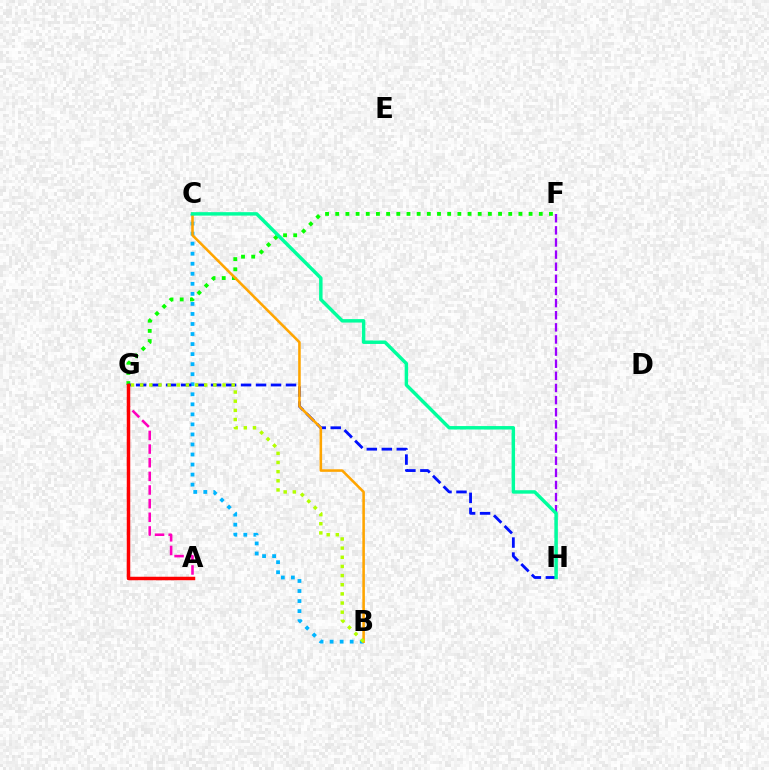{('B', 'C'): [{'color': '#00b5ff', 'line_style': 'dotted', 'thickness': 2.73}, {'color': '#ffa500', 'line_style': 'solid', 'thickness': 1.85}], ('F', 'H'): [{'color': '#9b00ff', 'line_style': 'dashed', 'thickness': 1.65}], ('F', 'G'): [{'color': '#08ff00', 'line_style': 'dotted', 'thickness': 2.76}], ('G', 'H'): [{'color': '#0010ff', 'line_style': 'dashed', 'thickness': 2.04}], ('A', 'G'): [{'color': '#ff00bd', 'line_style': 'dashed', 'thickness': 1.85}, {'color': '#ff0000', 'line_style': 'solid', 'thickness': 2.51}], ('B', 'G'): [{'color': '#b3ff00', 'line_style': 'dotted', 'thickness': 2.49}], ('C', 'H'): [{'color': '#00ff9d', 'line_style': 'solid', 'thickness': 2.48}]}